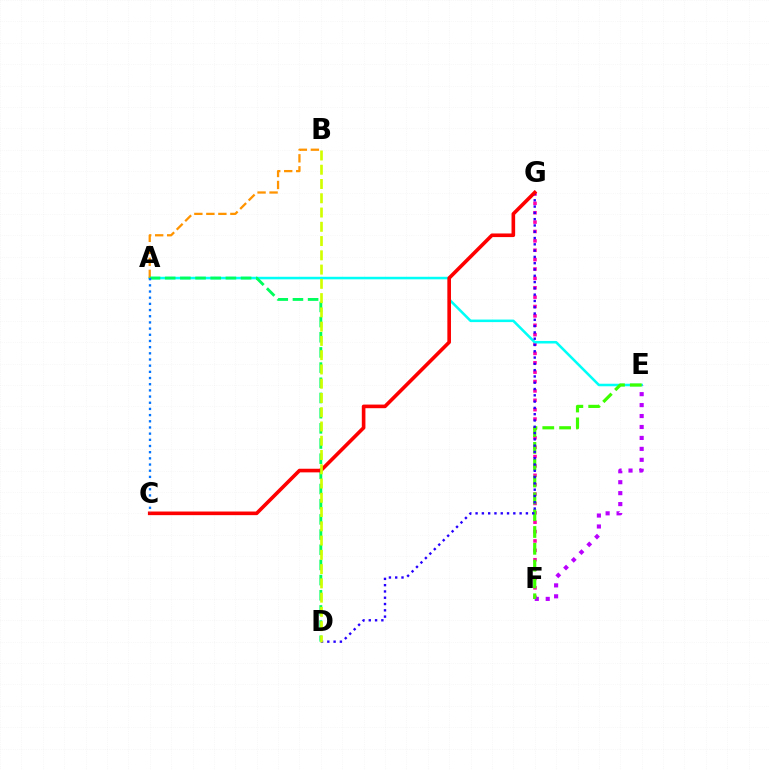{('F', 'G'): [{'color': '#ff00ac', 'line_style': 'dotted', 'thickness': 2.55}], ('A', 'E'): [{'color': '#00fff6', 'line_style': 'solid', 'thickness': 1.83}], ('E', 'F'): [{'color': '#b900ff', 'line_style': 'dotted', 'thickness': 2.97}, {'color': '#3dff00', 'line_style': 'dashed', 'thickness': 2.29}], ('A', 'B'): [{'color': '#ff9400', 'line_style': 'dashed', 'thickness': 1.63}], ('A', 'D'): [{'color': '#00ff5c', 'line_style': 'dashed', 'thickness': 2.06}], ('D', 'G'): [{'color': '#2500ff', 'line_style': 'dotted', 'thickness': 1.71}], ('C', 'G'): [{'color': '#ff0000', 'line_style': 'solid', 'thickness': 2.61}], ('B', 'D'): [{'color': '#d1ff00', 'line_style': 'dashed', 'thickness': 1.94}], ('A', 'C'): [{'color': '#0074ff', 'line_style': 'dotted', 'thickness': 1.68}]}